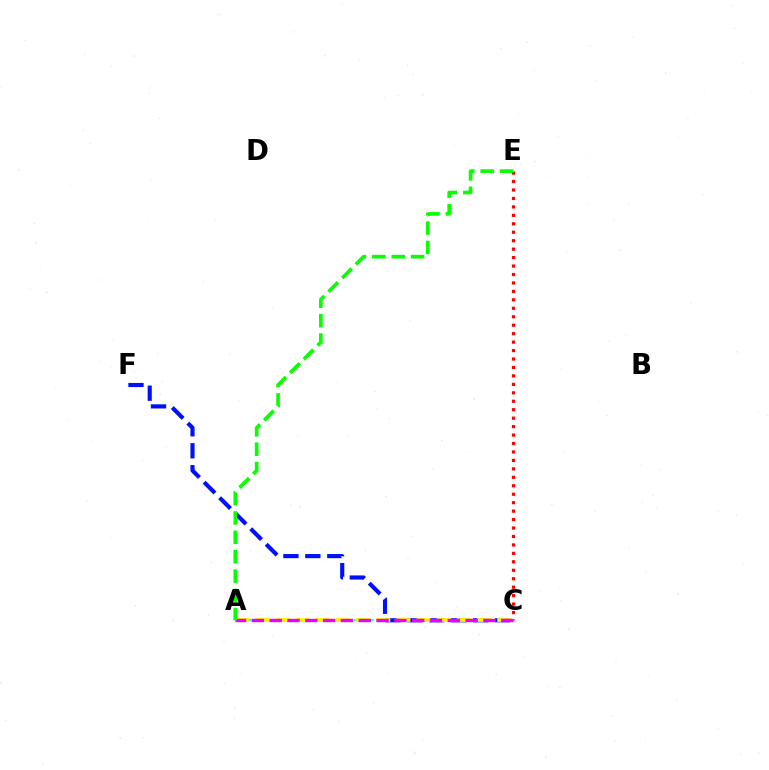{('A', 'C'): [{'color': '#00fff6', 'line_style': 'dotted', 'thickness': 1.58}, {'color': '#fcf500', 'line_style': 'dashed', 'thickness': 2.74}, {'color': '#ee00ff', 'line_style': 'dashed', 'thickness': 2.42}], ('C', 'F'): [{'color': '#0010ff', 'line_style': 'dashed', 'thickness': 2.98}], ('C', 'E'): [{'color': '#ff0000', 'line_style': 'dotted', 'thickness': 2.3}], ('A', 'E'): [{'color': '#08ff00', 'line_style': 'dashed', 'thickness': 2.63}]}